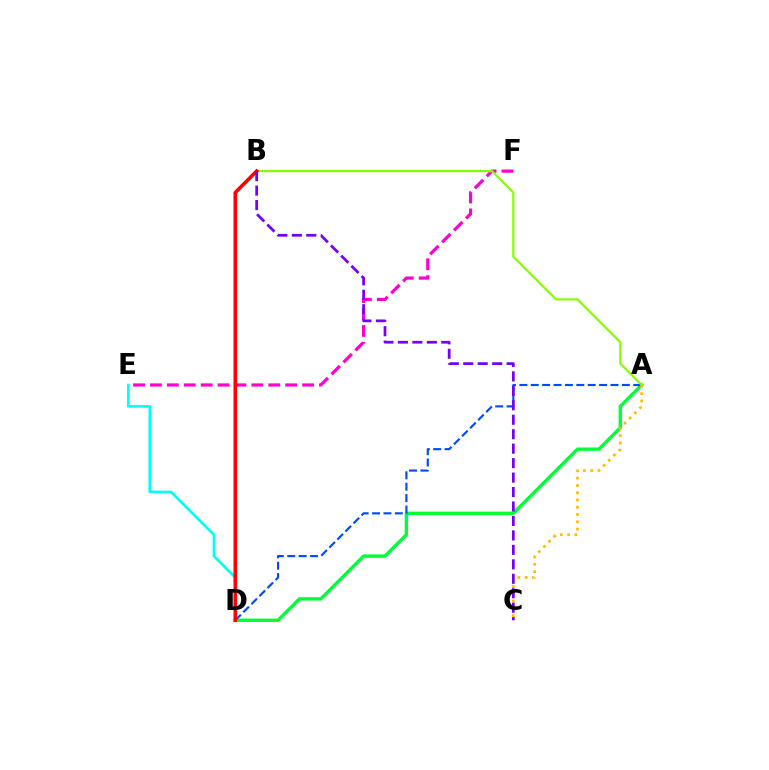{('A', 'D'): [{'color': '#00ff39', 'line_style': 'solid', 'thickness': 2.44}, {'color': '#004bff', 'line_style': 'dashed', 'thickness': 1.55}], ('E', 'F'): [{'color': '#ff00cf', 'line_style': 'dashed', 'thickness': 2.3}], ('D', 'E'): [{'color': '#00fff6', 'line_style': 'solid', 'thickness': 1.9}], ('A', 'B'): [{'color': '#84ff00', 'line_style': 'solid', 'thickness': 1.57}], ('A', 'C'): [{'color': '#ffbd00', 'line_style': 'dotted', 'thickness': 1.98}], ('B', 'D'): [{'color': '#ff0000', 'line_style': 'solid', 'thickness': 2.57}], ('B', 'C'): [{'color': '#7200ff', 'line_style': 'dashed', 'thickness': 1.96}]}